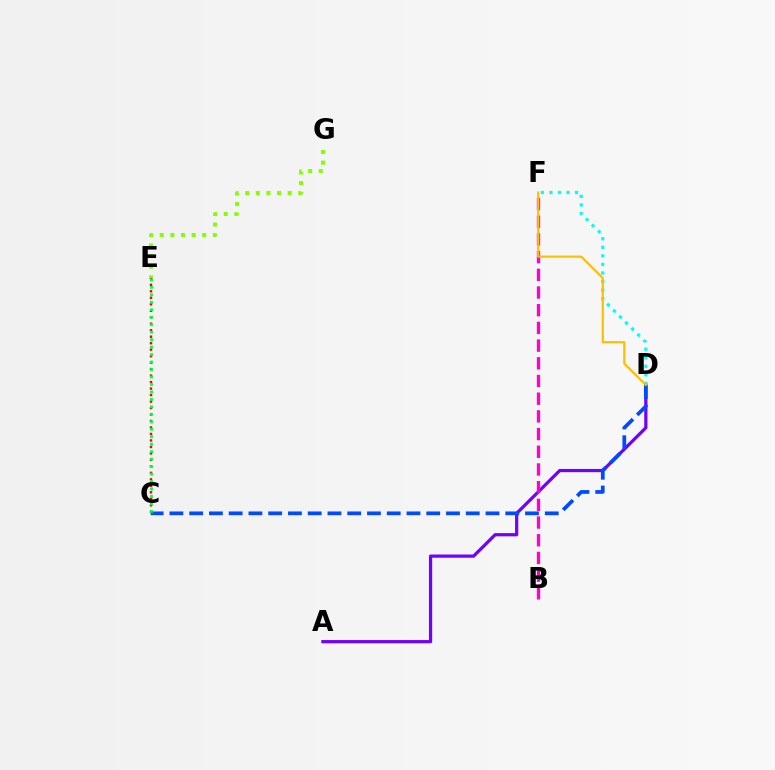{('E', 'G'): [{'color': '#84ff00', 'line_style': 'dotted', 'thickness': 2.89}], ('A', 'D'): [{'color': '#7200ff', 'line_style': 'solid', 'thickness': 2.32}], ('C', 'E'): [{'color': '#ff0000', 'line_style': 'dotted', 'thickness': 1.76}, {'color': '#00ff39', 'line_style': 'dotted', 'thickness': 2.03}], ('D', 'F'): [{'color': '#00fff6', 'line_style': 'dotted', 'thickness': 2.32}, {'color': '#ffbd00', 'line_style': 'solid', 'thickness': 1.57}], ('B', 'F'): [{'color': '#ff00cf', 'line_style': 'dashed', 'thickness': 2.4}], ('C', 'D'): [{'color': '#004bff', 'line_style': 'dashed', 'thickness': 2.68}]}